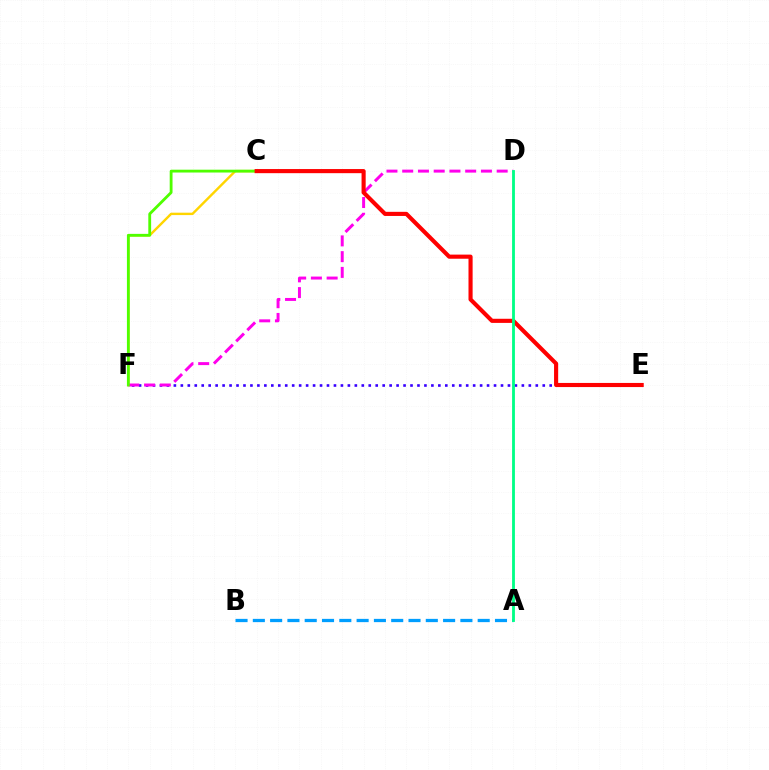{('C', 'F'): [{'color': '#ffd500', 'line_style': 'solid', 'thickness': 1.73}, {'color': '#4fff00', 'line_style': 'solid', 'thickness': 2.03}], ('E', 'F'): [{'color': '#3700ff', 'line_style': 'dotted', 'thickness': 1.89}], ('A', 'B'): [{'color': '#009eff', 'line_style': 'dashed', 'thickness': 2.35}], ('D', 'F'): [{'color': '#ff00ed', 'line_style': 'dashed', 'thickness': 2.14}], ('C', 'E'): [{'color': '#ff0000', 'line_style': 'solid', 'thickness': 2.97}], ('A', 'D'): [{'color': '#00ff86', 'line_style': 'solid', 'thickness': 2.04}]}